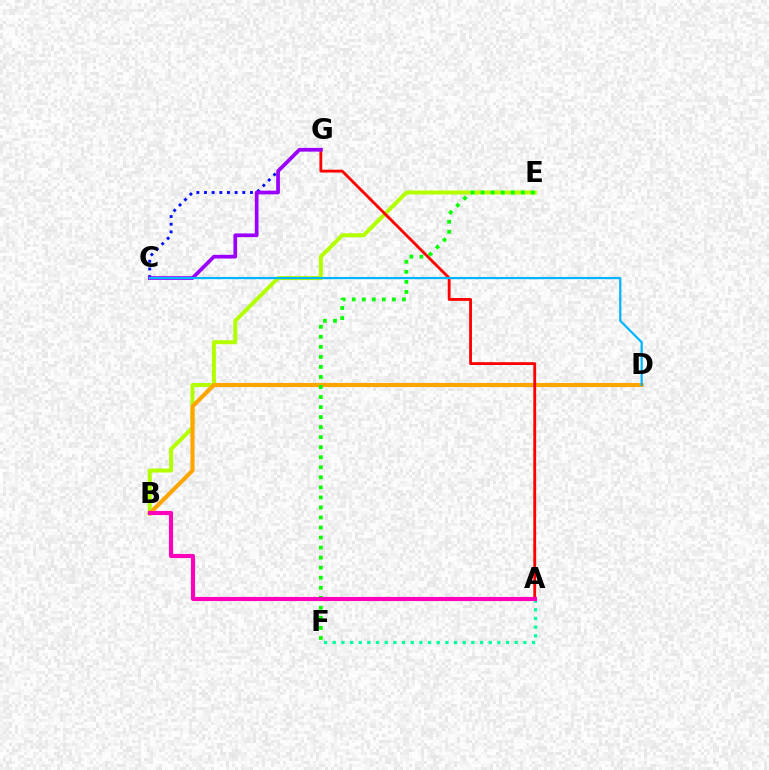{('B', 'E'): [{'color': '#b3ff00', 'line_style': 'solid', 'thickness': 2.89}], ('B', 'D'): [{'color': '#ffa500', 'line_style': 'solid', 'thickness': 2.96}], ('A', 'F'): [{'color': '#00ff9d', 'line_style': 'dotted', 'thickness': 2.35}], ('C', 'G'): [{'color': '#0010ff', 'line_style': 'dotted', 'thickness': 2.08}, {'color': '#9b00ff', 'line_style': 'solid', 'thickness': 2.67}], ('A', 'G'): [{'color': '#ff0000', 'line_style': 'solid', 'thickness': 2.03}], ('C', 'D'): [{'color': '#00b5ff', 'line_style': 'solid', 'thickness': 1.6}], ('E', 'F'): [{'color': '#08ff00', 'line_style': 'dotted', 'thickness': 2.73}], ('A', 'B'): [{'color': '#ff00bd', 'line_style': 'solid', 'thickness': 2.97}]}